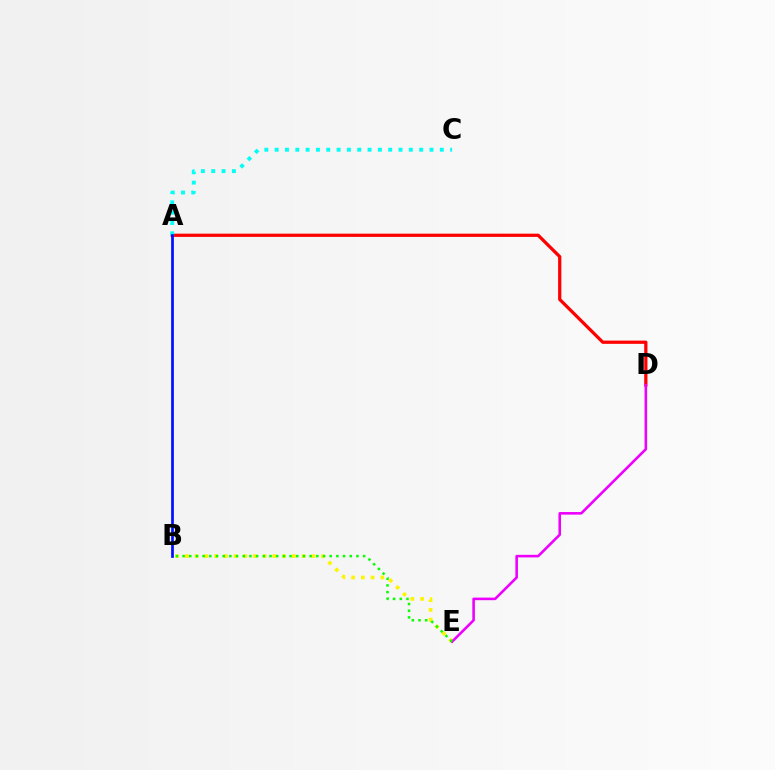{('B', 'E'): [{'color': '#fcf500', 'line_style': 'dotted', 'thickness': 2.64}, {'color': '#08ff00', 'line_style': 'dotted', 'thickness': 1.82}], ('A', 'D'): [{'color': '#ff0000', 'line_style': 'solid', 'thickness': 2.33}], ('D', 'E'): [{'color': '#ee00ff', 'line_style': 'solid', 'thickness': 1.87}], ('A', 'C'): [{'color': '#00fff6', 'line_style': 'dotted', 'thickness': 2.8}], ('A', 'B'): [{'color': '#0010ff', 'line_style': 'solid', 'thickness': 1.95}]}